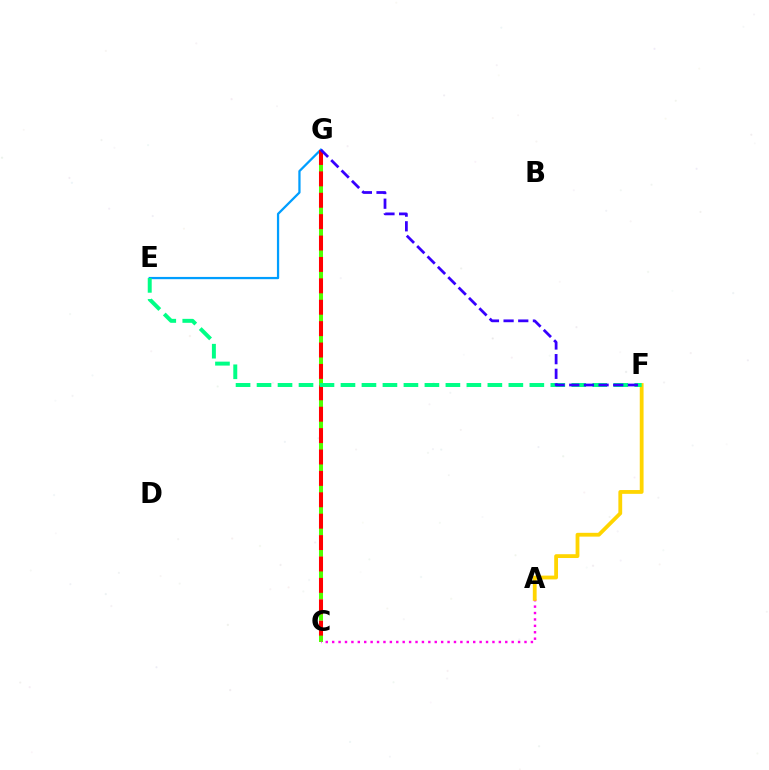{('C', 'G'): [{'color': '#4fff00', 'line_style': 'dashed', 'thickness': 2.89}, {'color': '#ff0000', 'line_style': 'dashed', 'thickness': 2.91}], ('E', 'G'): [{'color': '#009eff', 'line_style': 'solid', 'thickness': 1.62}], ('A', 'C'): [{'color': '#ff00ed', 'line_style': 'dotted', 'thickness': 1.74}], ('A', 'F'): [{'color': '#ffd500', 'line_style': 'solid', 'thickness': 2.74}], ('E', 'F'): [{'color': '#00ff86', 'line_style': 'dashed', 'thickness': 2.85}], ('F', 'G'): [{'color': '#3700ff', 'line_style': 'dashed', 'thickness': 1.99}]}